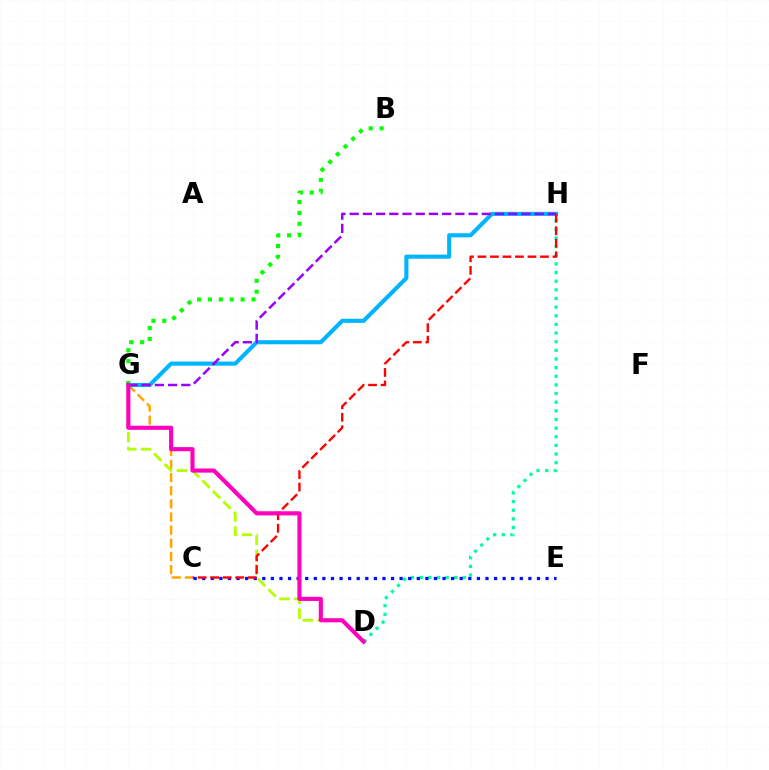{('D', 'H'): [{'color': '#00ff9d', 'line_style': 'dotted', 'thickness': 2.35}], ('C', 'G'): [{'color': '#ffa500', 'line_style': 'dashed', 'thickness': 1.79}], ('D', 'G'): [{'color': '#b3ff00', 'line_style': 'dashed', 'thickness': 2.02}, {'color': '#ff00bd', 'line_style': 'solid', 'thickness': 2.97}], ('G', 'H'): [{'color': '#00b5ff', 'line_style': 'solid', 'thickness': 2.95}, {'color': '#9b00ff', 'line_style': 'dashed', 'thickness': 1.8}], ('C', 'E'): [{'color': '#0010ff', 'line_style': 'dotted', 'thickness': 2.33}], ('C', 'H'): [{'color': '#ff0000', 'line_style': 'dashed', 'thickness': 1.7}], ('B', 'G'): [{'color': '#08ff00', 'line_style': 'dotted', 'thickness': 2.96}]}